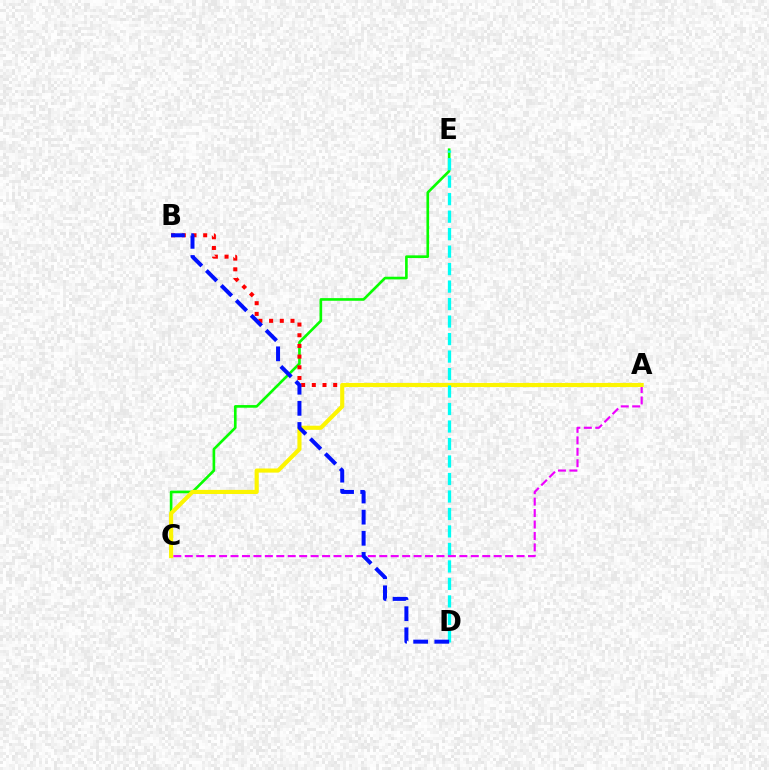{('C', 'E'): [{'color': '#08ff00', 'line_style': 'solid', 'thickness': 1.91}], ('A', 'C'): [{'color': '#ee00ff', 'line_style': 'dashed', 'thickness': 1.55}, {'color': '#fcf500', 'line_style': 'solid', 'thickness': 2.97}], ('A', 'B'): [{'color': '#ff0000', 'line_style': 'dotted', 'thickness': 2.9}], ('D', 'E'): [{'color': '#00fff6', 'line_style': 'dashed', 'thickness': 2.38}], ('B', 'D'): [{'color': '#0010ff', 'line_style': 'dashed', 'thickness': 2.87}]}